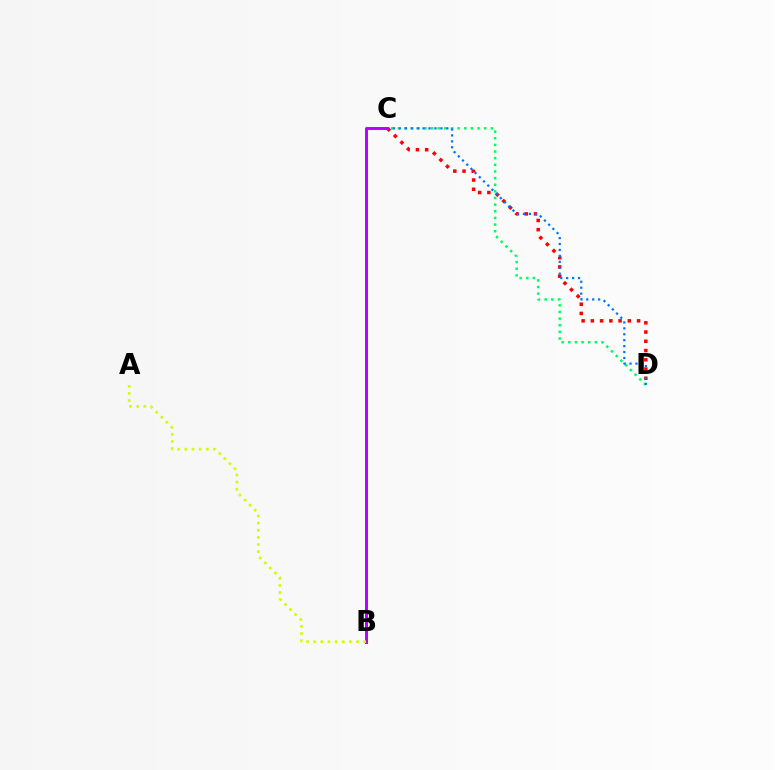{('C', 'D'): [{'color': '#00ff5c', 'line_style': 'dotted', 'thickness': 1.8}, {'color': '#ff0000', 'line_style': 'dotted', 'thickness': 2.51}, {'color': '#0074ff', 'line_style': 'dotted', 'thickness': 1.61}], ('B', 'C'): [{'color': '#b900ff', 'line_style': 'solid', 'thickness': 2.13}], ('A', 'B'): [{'color': '#d1ff00', 'line_style': 'dotted', 'thickness': 1.94}]}